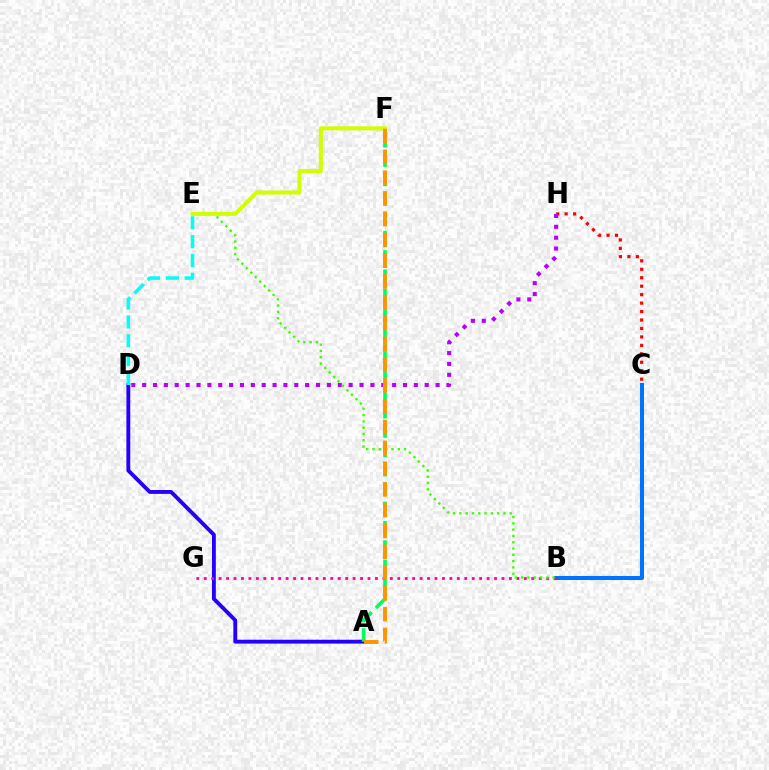{('C', 'H'): [{'color': '#ff0000', 'line_style': 'dotted', 'thickness': 2.3}], ('B', 'C'): [{'color': '#0074ff', 'line_style': 'solid', 'thickness': 2.91}], ('D', 'H'): [{'color': '#b900ff', 'line_style': 'dotted', 'thickness': 2.95}], ('A', 'D'): [{'color': '#2500ff', 'line_style': 'solid', 'thickness': 2.78}], ('A', 'F'): [{'color': '#00ff5c', 'line_style': 'dashed', 'thickness': 2.63}, {'color': '#ff9400', 'line_style': 'dashed', 'thickness': 2.82}], ('B', 'G'): [{'color': '#ff00ac', 'line_style': 'dotted', 'thickness': 2.02}], ('B', 'E'): [{'color': '#3dff00', 'line_style': 'dotted', 'thickness': 1.71}], ('E', 'F'): [{'color': '#d1ff00', 'line_style': 'solid', 'thickness': 2.89}], ('D', 'E'): [{'color': '#00fff6', 'line_style': 'dashed', 'thickness': 2.56}]}